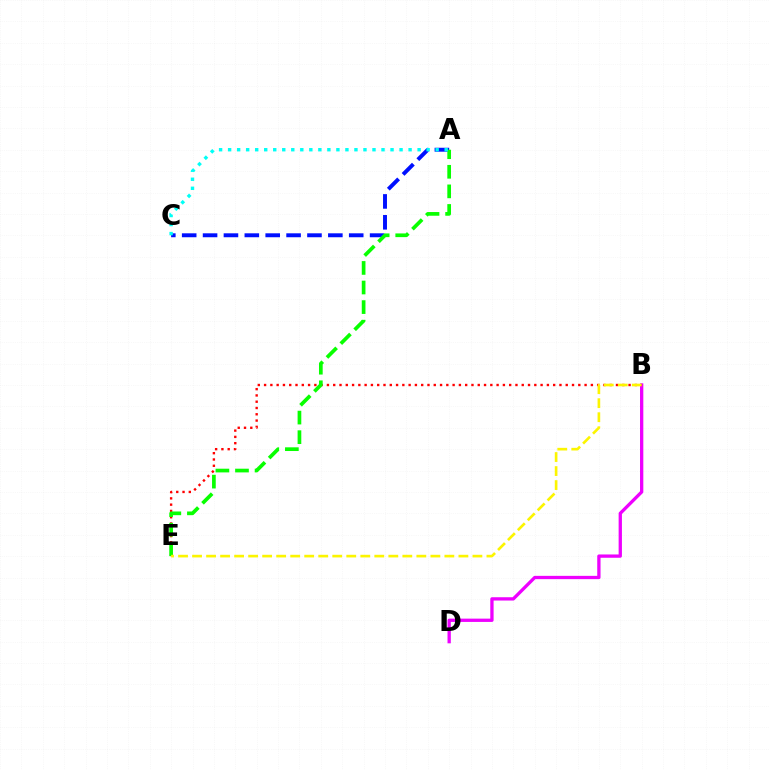{('B', 'D'): [{'color': '#ee00ff', 'line_style': 'solid', 'thickness': 2.38}], ('A', 'C'): [{'color': '#0010ff', 'line_style': 'dashed', 'thickness': 2.84}, {'color': '#00fff6', 'line_style': 'dotted', 'thickness': 2.45}], ('B', 'E'): [{'color': '#ff0000', 'line_style': 'dotted', 'thickness': 1.71}, {'color': '#fcf500', 'line_style': 'dashed', 'thickness': 1.9}], ('A', 'E'): [{'color': '#08ff00', 'line_style': 'dashed', 'thickness': 2.66}]}